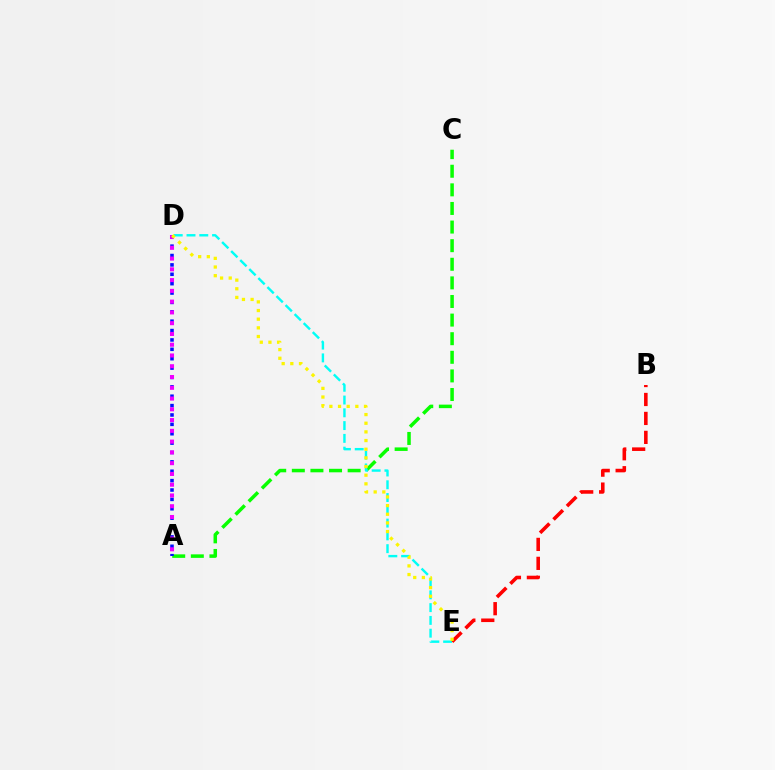{('A', 'C'): [{'color': '#08ff00', 'line_style': 'dashed', 'thickness': 2.53}], ('D', 'E'): [{'color': '#00fff6', 'line_style': 'dashed', 'thickness': 1.74}, {'color': '#fcf500', 'line_style': 'dotted', 'thickness': 2.35}], ('A', 'D'): [{'color': '#0010ff', 'line_style': 'dotted', 'thickness': 2.55}, {'color': '#ee00ff', 'line_style': 'dotted', 'thickness': 2.93}], ('B', 'E'): [{'color': '#ff0000', 'line_style': 'dashed', 'thickness': 2.57}]}